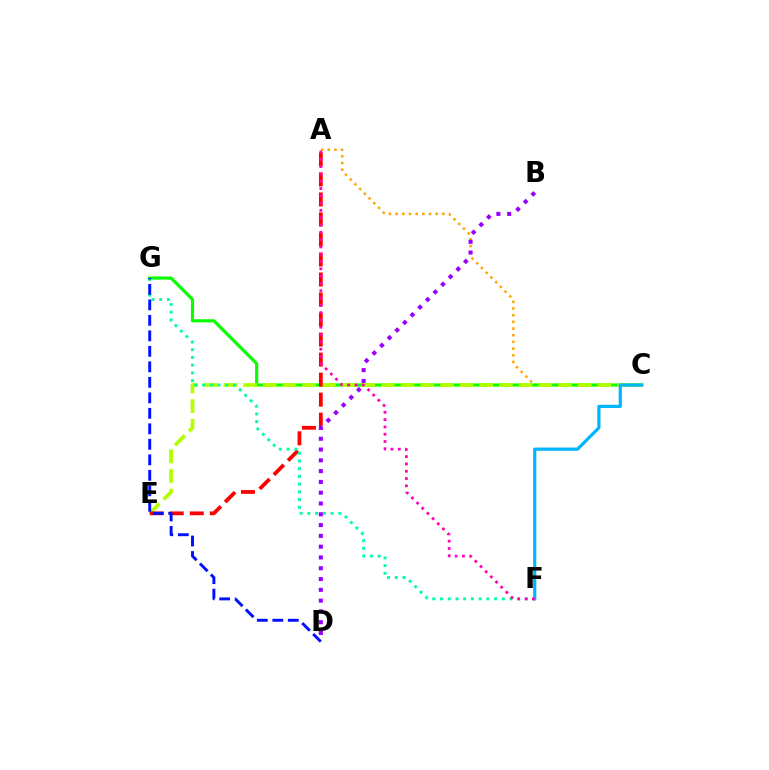{('A', 'C'): [{'color': '#ffa500', 'line_style': 'dotted', 'thickness': 1.82}], ('C', 'G'): [{'color': '#08ff00', 'line_style': 'solid', 'thickness': 2.27}], ('C', 'E'): [{'color': '#b3ff00', 'line_style': 'dashed', 'thickness': 2.67}], ('A', 'E'): [{'color': '#ff0000', 'line_style': 'dashed', 'thickness': 2.72}], ('F', 'G'): [{'color': '#00ff9d', 'line_style': 'dotted', 'thickness': 2.1}], ('C', 'F'): [{'color': '#00b5ff', 'line_style': 'solid', 'thickness': 2.29}], ('A', 'F'): [{'color': '#ff00bd', 'line_style': 'dotted', 'thickness': 1.98}], ('B', 'D'): [{'color': '#9b00ff', 'line_style': 'dotted', 'thickness': 2.93}], ('D', 'G'): [{'color': '#0010ff', 'line_style': 'dashed', 'thickness': 2.11}]}